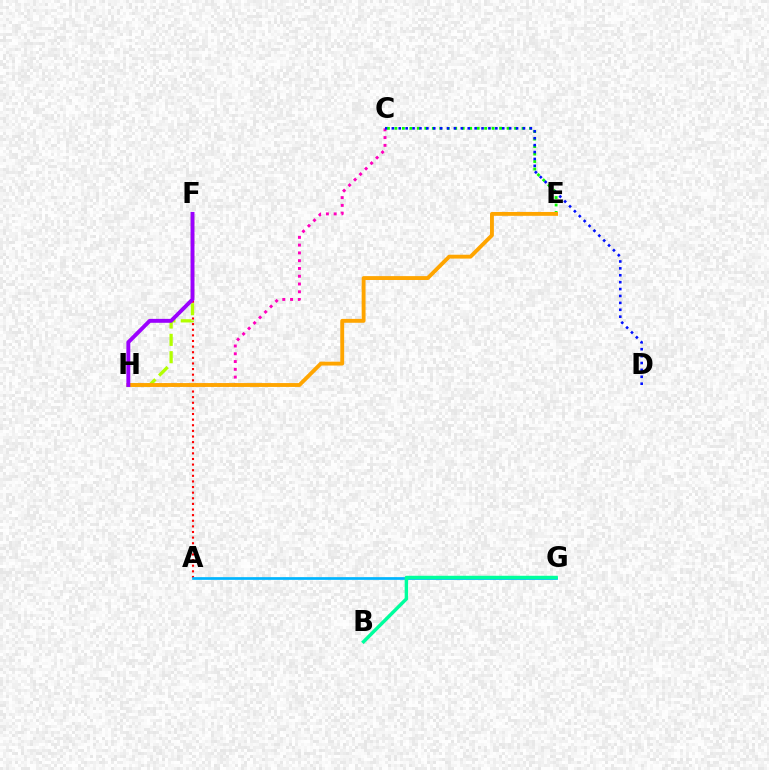{('A', 'F'): [{'color': '#ff0000', 'line_style': 'dotted', 'thickness': 1.53}], ('C', 'H'): [{'color': '#ff00bd', 'line_style': 'dotted', 'thickness': 2.11}], ('C', 'E'): [{'color': '#08ff00', 'line_style': 'dotted', 'thickness': 2.03}], ('F', 'H'): [{'color': '#b3ff00', 'line_style': 'dashed', 'thickness': 2.35}, {'color': '#9b00ff', 'line_style': 'solid', 'thickness': 2.82}], ('C', 'D'): [{'color': '#0010ff', 'line_style': 'dotted', 'thickness': 1.87}], ('A', 'G'): [{'color': '#00b5ff', 'line_style': 'solid', 'thickness': 1.95}], ('E', 'H'): [{'color': '#ffa500', 'line_style': 'solid', 'thickness': 2.79}], ('B', 'G'): [{'color': '#00ff9d', 'line_style': 'solid', 'thickness': 2.48}]}